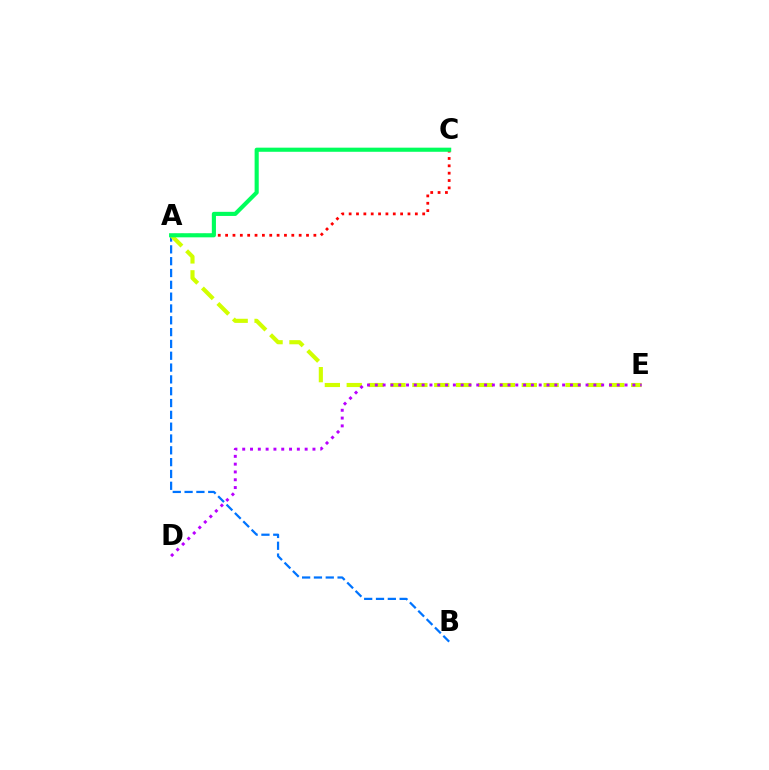{('A', 'C'): [{'color': '#ff0000', 'line_style': 'dotted', 'thickness': 2.0}, {'color': '#00ff5c', 'line_style': 'solid', 'thickness': 2.97}], ('A', 'B'): [{'color': '#0074ff', 'line_style': 'dashed', 'thickness': 1.61}], ('A', 'E'): [{'color': '#d1ff00', 'line_style': 'dashed', 'thickness': 2.97}], ('D', 'E'): [{'color': '#b900ff', 'line_style': 'dotted', 'thickness': 2.12}]}